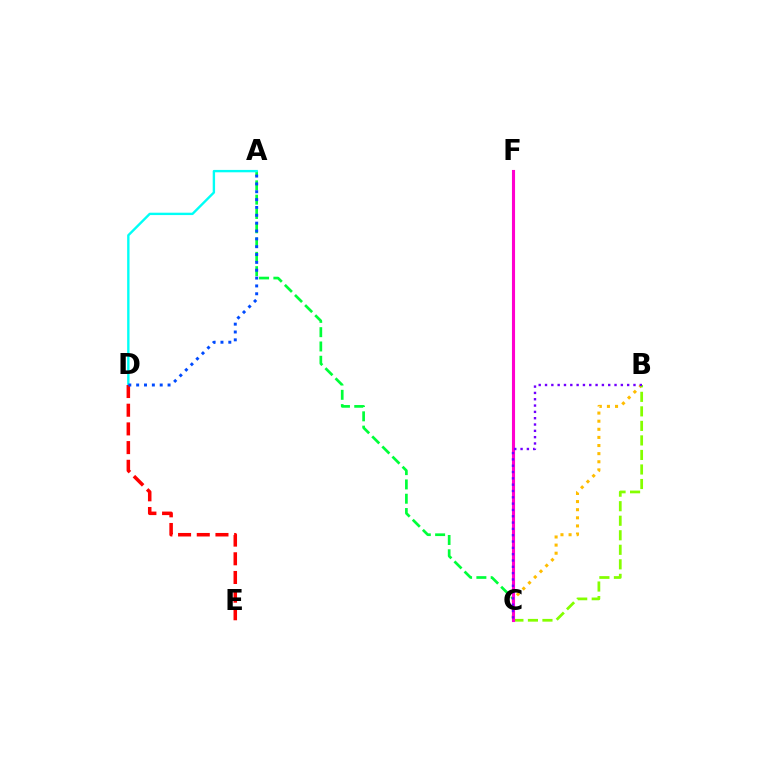{('A', 'C'): [{'color': '#00ff39', 'line_style': 'dashed', 'thickness': 1.94}], ('A', 'D'): [{'color': '#00fff6', 'line_style': 'solid', 'thickness': 1.71}, {'color': '#004bff', 'line_style': 'dotted', 'thickness': 2.13}], ('B', 'C'): [{'color': '#ffbd00', 'line_style': 'dotted', 'thickness': 2.2}, {'color': '#84ff00', 'line_style': 'dashed', 'thickness': 1.97}, {'color': '#7200ff', 'line_style': 'dotted', 'thickness': 1.72}], ('D', 'E'): [{'color': '#ff0000', 'line_style': 'dashed', 'thickness': 2.54}], ('C', 'F'): [{'color': '#ff00cf', 'line_style': 'solid', 'thickness': 2.24}]}